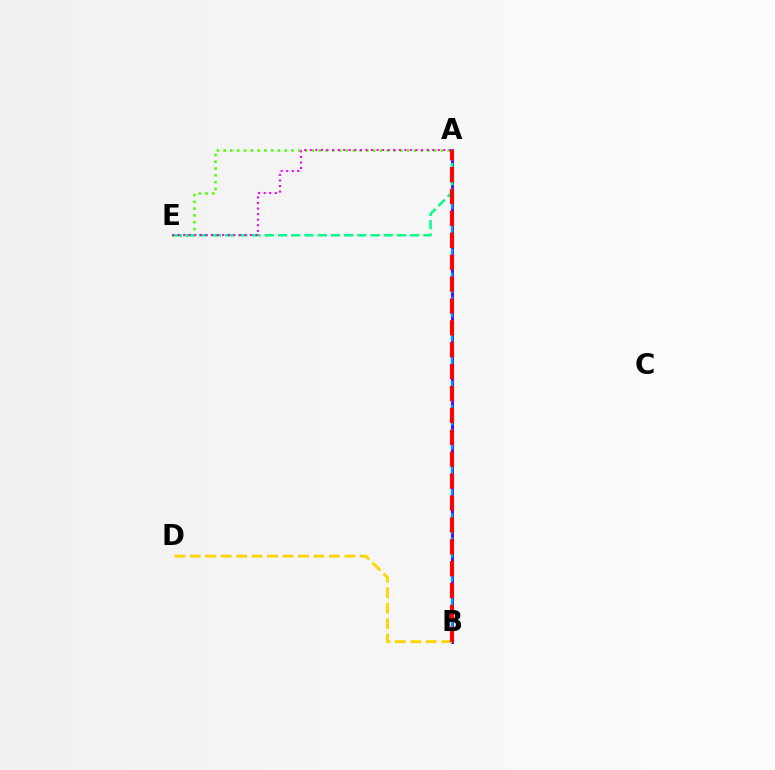{('A', 'E'): [{'color': '#4fff00', 'line_style': 'dotted', 'thickness': 1.85}, {'color': '#00ff86', 'line_style': 'dashed', 'thickness': 1.8}, {'color': '#ff00ed', 'line_style': 'dotted', 'thickness': 1.51}], ('A', 'B'): [{'color': '#3700ff', 'line_style': 'solid', 'thickness': 2.0}, {'color': '#009eff', 'line_style': 'dashed', 'thickness': 1.63}, {'color': '#ff0000', 'line_style': 'dashed', 'thickness': 2.97}], ('B', 'D'): [{'color': '#ffd500', 'line_style': 'dashed', 'thickness': 2.1}]}